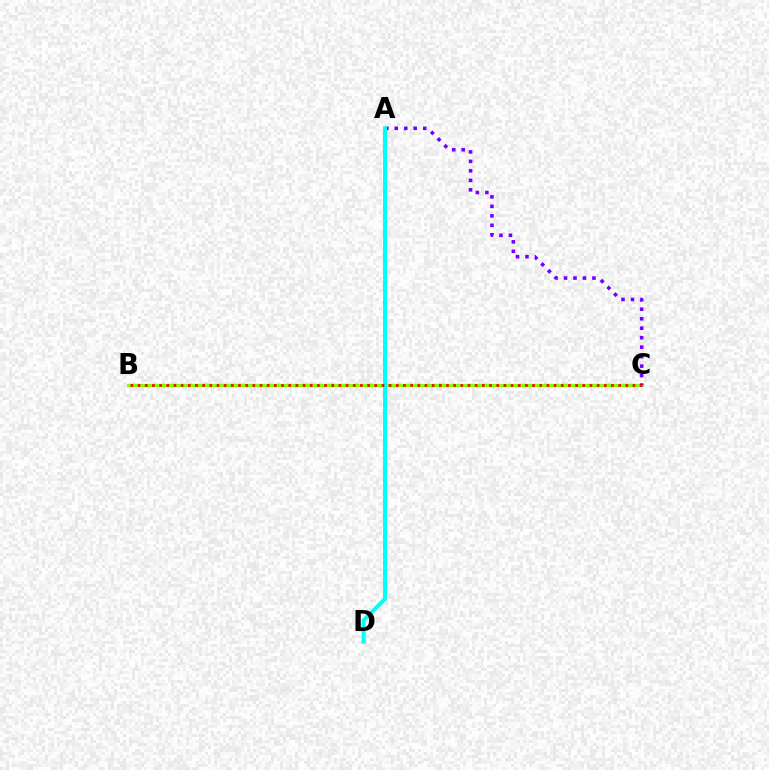{('B', 'C'): [{'color': '#84ff00', 'line_style': 'solid', 'thickness': 2.42}, {'color': '#ff0000', 'line_style': 'dotted', 'thickness': 1.95}], ('A', 'C'): [{'color': '#7200ff', 'line_style': 'dotted', 'thickness': 2.58}], ('A', 'D'): [{'color': '#00fff6', 'line_style': 'solid', 'thickness': 2.88}]}